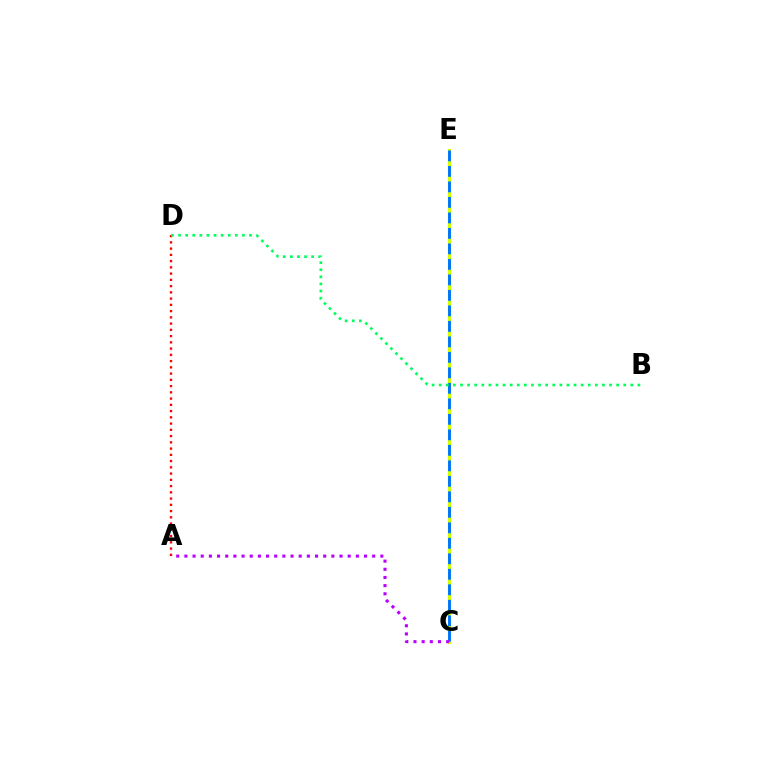{('C', 'E'): [{'color': '#d1ff00', 'line_style': 'solid', 'thickness': 2.29}, {'color': '#0074ff', 'line_style': 'dashed', 'thickness': 2.11}], ('A', 'D'): [{'color': '#ff0000', 'line_style': 'dotted', 'thickness': 1.7}], ('B', 'D'): [{'color': '#00ff5c', 'line_style': 'dotted', 'thickness': 1.93}], ('A', 'C'): [{'color': '#b900ff', 'line_style': 'dotted', 'thickness': 2.22}]}